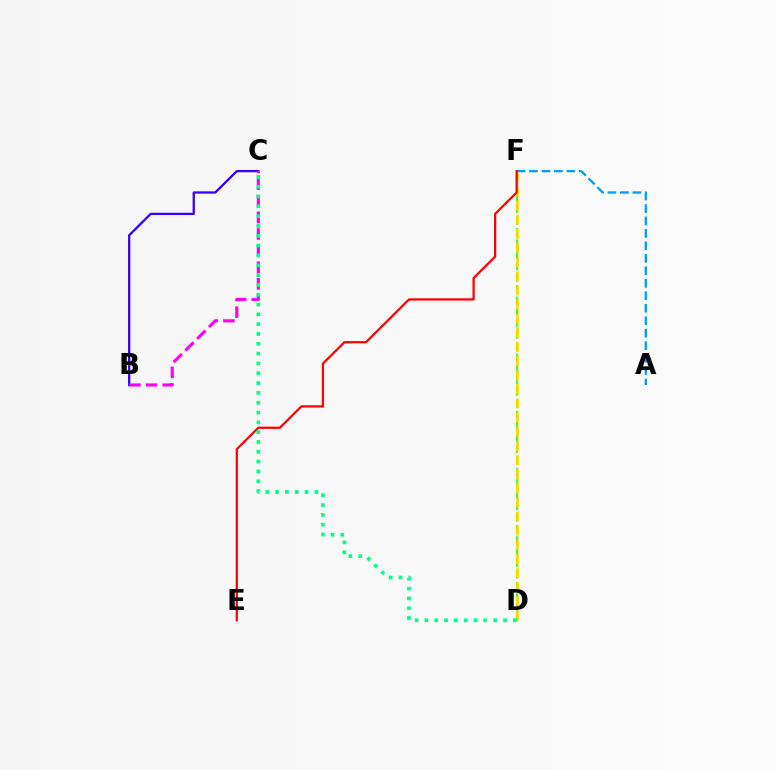{('D', 'F'): [{'color': '#4fff00', 'line_style': 'dashed', 'thickness': 1.55}, {'color': '#ffd500', 'line_style': 'dashed', 'thickness': 1.92}], ('B', 'C'): [{'color': '#3700ff', 'line_style': 'solid', 'thickness': 1.66}, {'color': '#ff00ed', 'line_style': 'dashed', 'thickness': 2.26}], ('A', 'F'): [{'color': '#009eff', 'line_style': 'dashed', 'thickness': 1.69}], ('E', 'F'): [{'color': '#ff0000', 'line_style': 'solid', 'thickness': 1.62}], ('C', 'D'): [{'color': '#00ff86', 'line_style': 'dotted', 'thickness': 2.67}]}